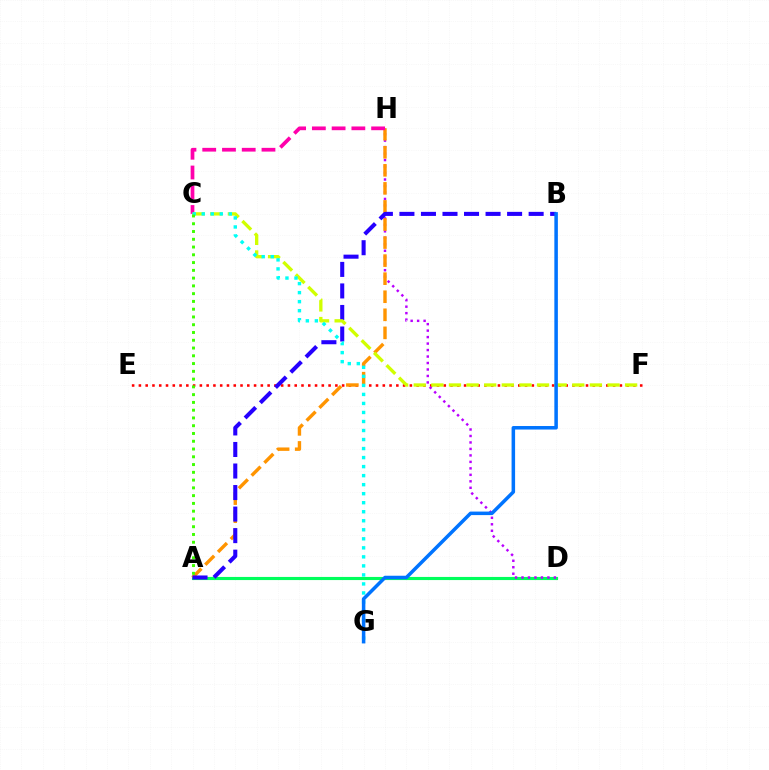{('A', 'D'): [{'color': '#00ff5c', 'line_style': 'solid', 'thickness': 2.25}], ('E', 'F'): [{'color': '#ff0000', 'line_style': 'dotted', 'thickness': 1.84}], ('D', 'H'): [{'color': '#b900ff', 'line_style': 'dotted', 'thickness': 1.76}], ('A', 'H'): [{'color': '#ff9400', 'line_style': 'dashed', 'thickness': 2.45}], ('C', 'H'): [{'color': '#ff00ac', 'line_style': 'dashed', 'thickness': 2.68}], ('A', 'B'): [{'color': '#2500ff', 'line_style': 'dashed', 'thickness': 2.93}], ('C', 'F'): [{'color': '#d1ff00', 'line_style': 'dashed', 'thickness': 2.39}], ('C', 'G'): [{'color': '#00fff6', 'line_style': 'dotted', 'thickness': 2.45}], ('B', 'G'): [{'color': '#0074ff', 'line_style': 'solid', 'thickness': 2.53}], ('A', 'C'): [{'color': '#3dff00', 'line_style': 'dotted', 'thickness': 2.11}]}